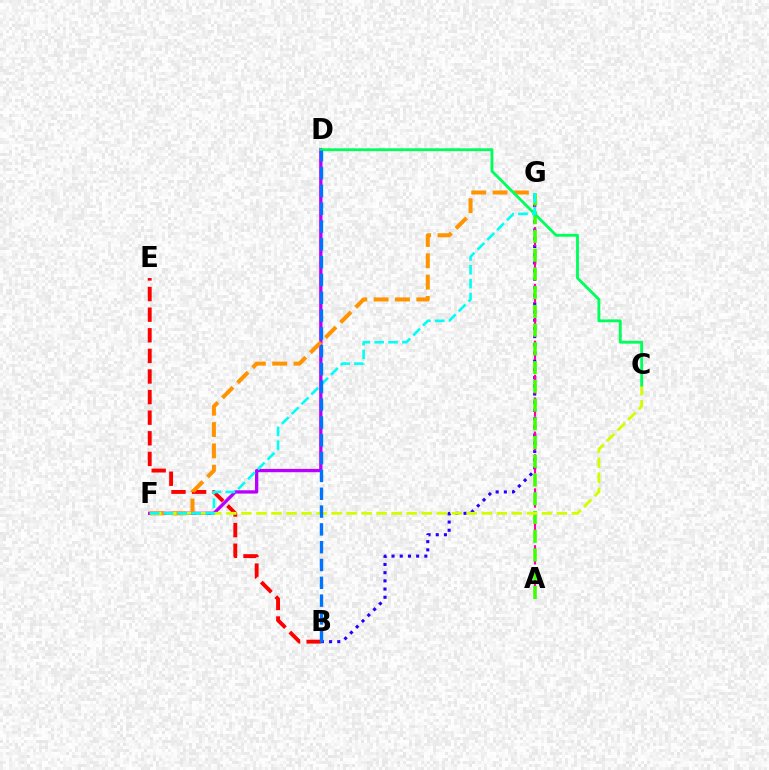{('B', 'E'): [{'color': '#ff0000', 'line_style': 'dashed', 'thickness': 2.8}], ('B', 'G'): [{'color': '#2500ff', 'line_style': 'dotted', 'thickness': 2.23}], ('A', 'G'): [{'color': '#ff00ac', 'line_style': 'dashed', 'thickness': 1.54}, {'color': '#3dff00', 'line_style': 'dashed', 'thickness': 2.55}], ('D', 'F'): [{'color': '#b900ff', 'line_style': 'solid', 'thickness': 2.38}], ('F', 'G'): [{'color': '#ff9400', 'line_style': 'dashed', 'thickness': 2.9}, {'color': '#00fff6', 'line_style': 'dashed', 'thickness': 1.89}], ('C', 'F'): [{'color': '#d1ff00', 'line_style': 'dashed', 'thickness': 2.04}], ('C', 'D'): [{'color': '#00ff5c', 'line_style': 'solid', 'thickness': 2.05}], ('B', 'D'): [{'color': '#0074ff', 'line_style': 'dashed', 'thickness': 2.42}]}